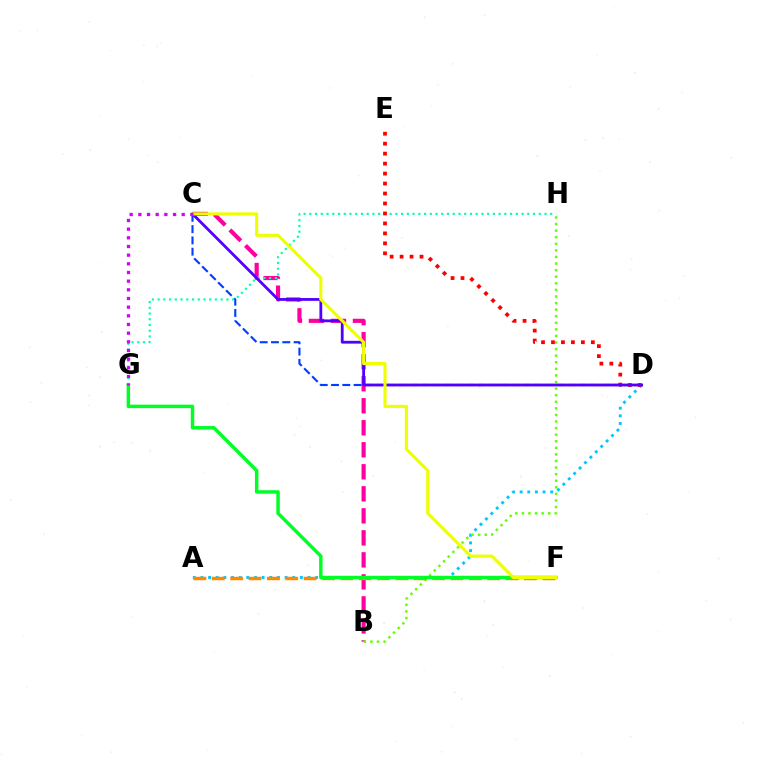{('B', 'C'): [{'color': '#ff00a0', 'line_style': 'dashed', 'thickness': 2.99}], ('C', 'D'): [{'color': '#003fff', 'line_style': 'dashed', 'thickness': 1.53}, {'color': '#4f00ff', 'line_style': 'solid', 'thickness': 2.01}], ('A', 'D'): [{'color': '#00c7ff', 'line_style': 'dotted', 'thickness': 2.08}], ('B', 'H'): [{'color': '#66ff00', 'line_style': 'dotted', 'thickness': 1.79}], ('G', 'H'): [{'color': '#00ffaf', 'line_style': 'dotted', 'thickness': 1.56}], ('D', 'E'): [{'color': '#ff0000', 'line_style': 'dotted', 'thickness': 2.71}], ('A', 'F'): [{'color': '#ff8800', 'line_style': 'dashed', 'thickness': 2.49}], ('F', 'G'): [{'color': '#00ff27', 'line_style': 'solid', 'thickness': 2.49}], ('C', 'F'): [{'color': '#eeff00', 'line_style': 'solid', 'thickness': 2.25}], ('C', 'G'): [{'color': '#d600ff', 'line_style': 'dotted', 'thickness': 2.35}]}